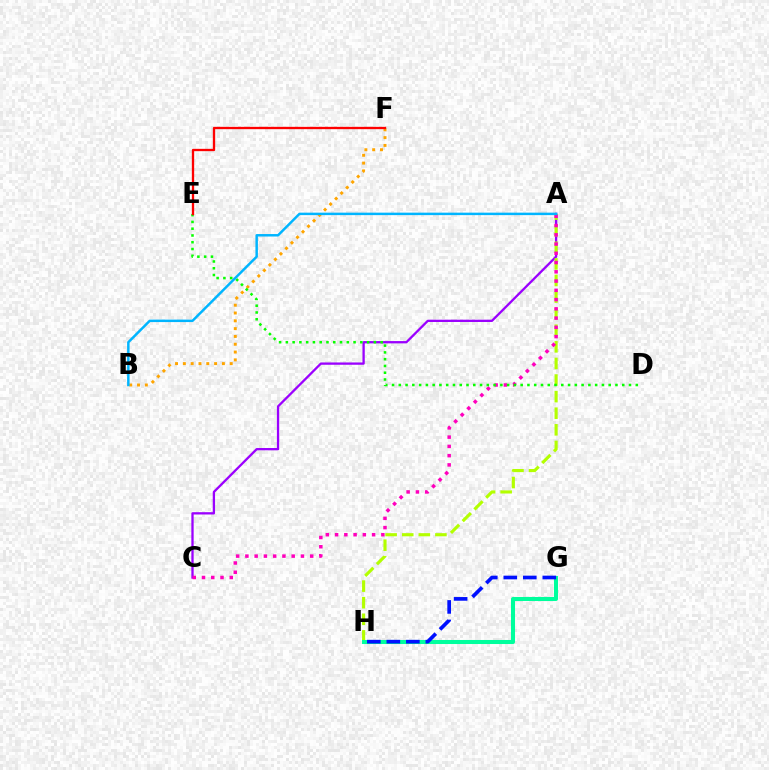{('B', 'F'): [{'color': '#ffa500', 'line_style': 'dotted', 'thickness': 2.12}], ('A', 'C'): [{'color': '#9b00ff', 'line_style': 'solid', 'thickness': 1.66}, {'color': '#ff00bd', 'line_style': 'dotted', 'thickness': 2.51}], ('A', 'H'): [{'color': '#b3ff00', 'line_style': 'dashed', 'thickness': 2.25}], ('D', 'E'): [{'color': '#08ff00', 'line_style': 'dotted', 'thickness': 1.84}], ('G', 'H'): [{'color': '#00ff9d', 'line_style': 'solid', 'thickness': 2.91}, {'color': '#0010ff', 'line_style': 'dashed', 'thickness': 2.65}], ('A', 'B'): [{'color': '#00b5ff', 'line_style': 'solid', 'thickness': 1.78}], ('E', 'F'): [{'color': '#ff0000', 'line_style': 'solid', 'thickness': 1.67}]}